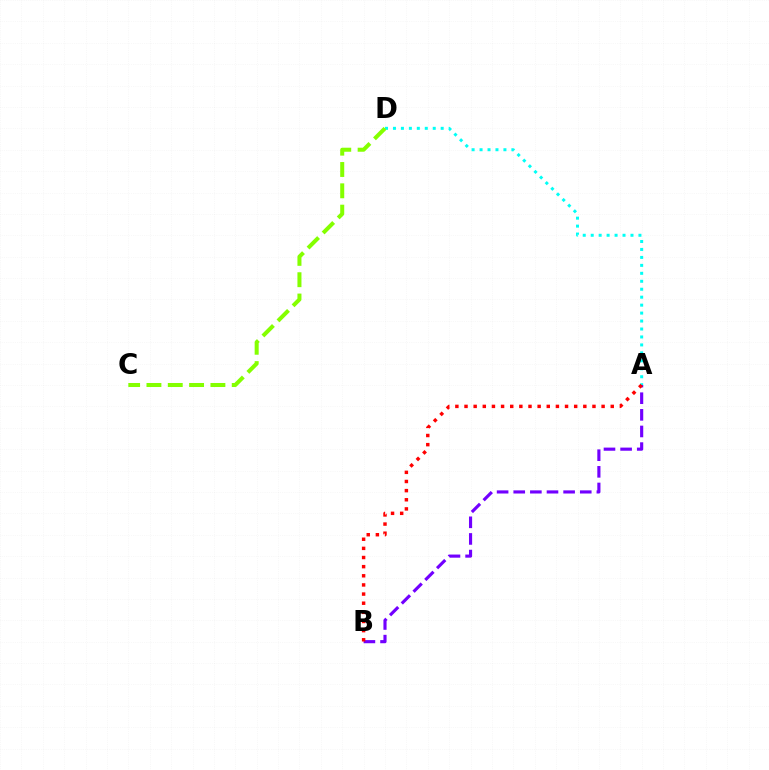{('A', 'B'): [{'color': '#7200ff', 'line_style': 'dashed', 'thickness': 2.26}, {'color': '#ff0000', 'line_style': 'dotted', 'thickness': 2.48}], ('A', 'D'): [{'color': '#00fff6', 'line_style': 'dotted', 'thickness': 2.16}], ('C', 'D'): [{'color': '#84ff00', 'line_style': 'dashed', 'thickness': 2.9}]}